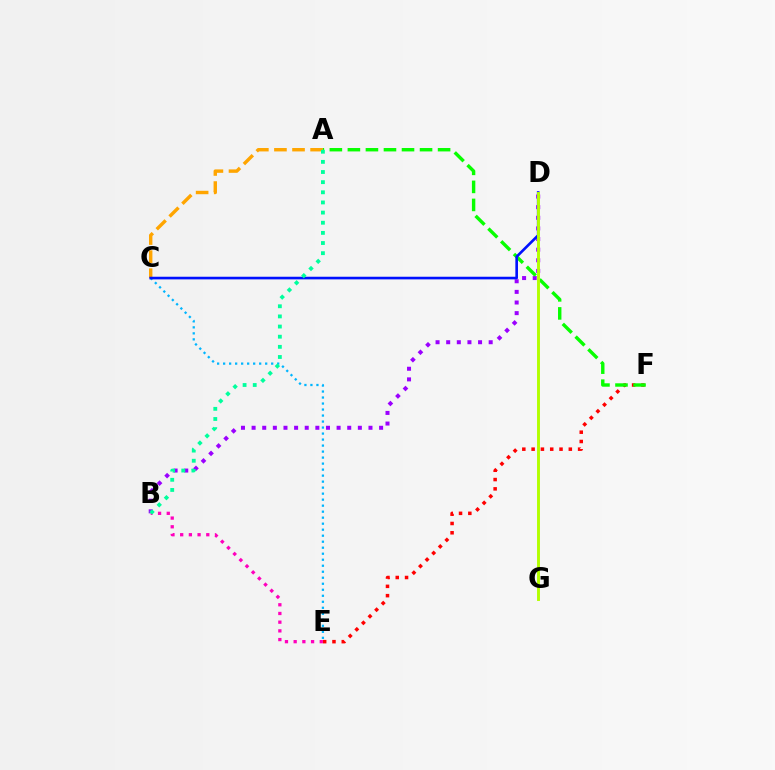{('C', 'E'): [{'color': '#00b5ff', 'line_style': 'dotted', 'thickness': 1.63}], ('A', 'C'): [{'color': '#ffa500', 'line_style': 'dashed', 'thickness': 2.46}], ('E', 'F'): [{'color': '#ff0000', 'line_style': 'dotted', 'thickness': 2.53}], ('B', 'D'): [{'color': '#9b00ff', 'line_style': 'dotted', 'thickness': 2.89}], ('A', 'F'): [{'color': '#08ff00', 'line_style': 'dashed', 'thickness': 2.45}], ('C', 'D'): [{'color': '#0010ff', 'line_style': 'solid', 'thickness': 1.89}], ('D', 'G'): [{'color': '#b3ff00', 'line_style': 'solid', 'thickness': 2.1}], ('B', 'E'): [{'color': '#ff00bd', 'line_style': 'dotted', 'thickness': 2.36}], ('A', 'B'): [{'color': '#00ff9d', 'line_style': 'dotted', 'thickness': 2.76}]}